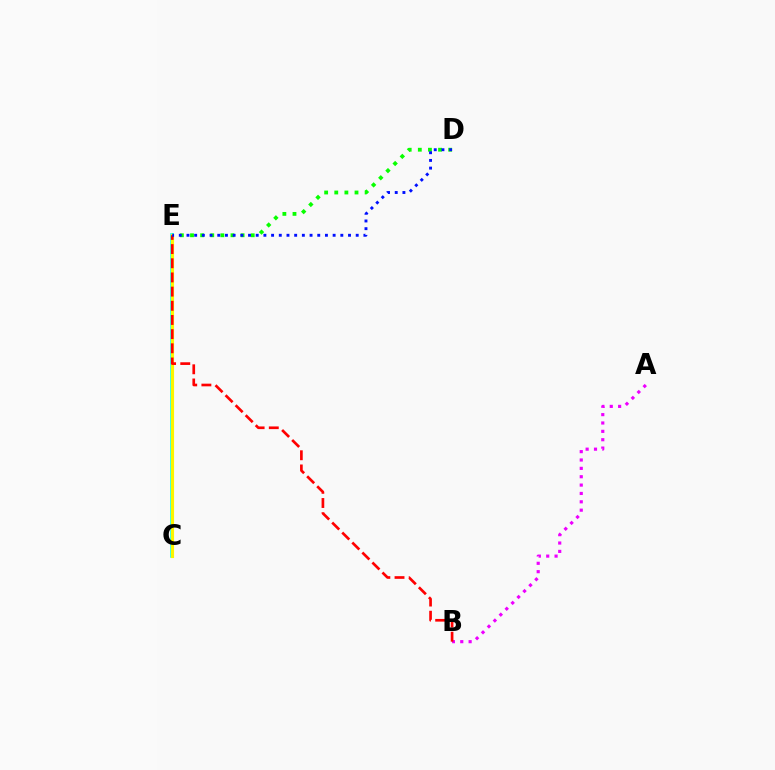{('A', 'B'): [{'color': '#ee00ff', 'line_style': 'dotted', 'thickness': 2.27}], ('D', 'E'): [{'color': '#08ff00', 'line_style': 'dotted', 'thickness': 2.75}, {'color': '#0010ff', 'line_style': 'dotted', 'thickness': 2.09}], ('C', 'E'): [{'color': '#00fff6', 'line_style': 'solid', 'thickness': 2.56}, {'color': '#fcf500', 'line_style': 'solid', 'thickness': 2.27}], ('B', 'E'): [{'color': '#ff0000', 'line_style': 'dashed', 'thickness': 1.93}]}